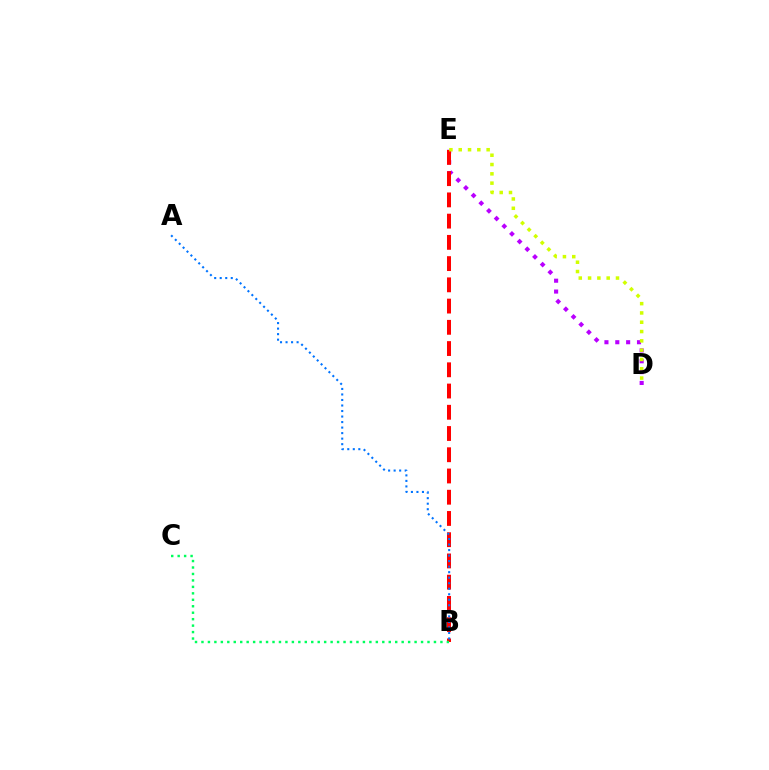{('D', 'E'): [{'color': '#b900ff', 'line_style': 'dotted', 'thickness': 2.95}, {'color': '#d1ff00', 'line_style': 'dotted', 'thickness': 2.53}], ('B', 'E'): [{'color': '#ff0000', 'line_style': 'dashed', 'thickness': 2.89}], ('A', 'B'): [{'color': '#0074ff', 'line_style': 'dotted', 'thickness': 1.5}], ('B', 'C'): [{'color': '#00ff5c', 'line_style': 'dotted', 'thickness': 1.75}]}